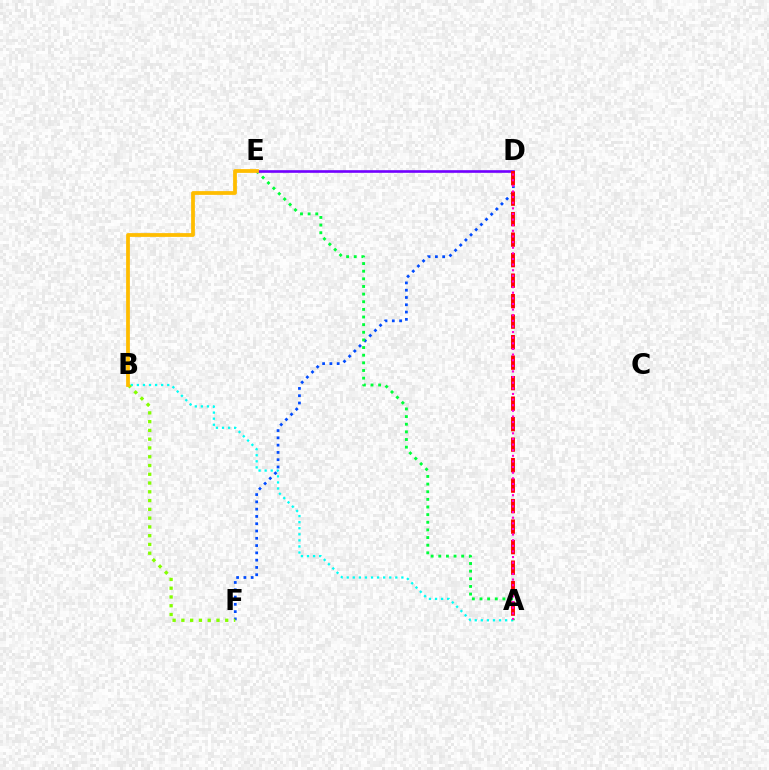{('D', 'F'): [{'color': '#004bff', 'line_style': 'dotted', 'thickness': 1.98}], ('A', 'B'): [{'color': '#00fff6', 'line_style': 'dotted', 'thickness': 1.65}], ('A', 'E'): [{'color': '#00ff39', 'line_style': 'dotted', 'thickness': 2.07}], ('D', 'E'): [{'color': '#7200ff', 'line_style': 'solid', 'thickness': 1.89}], ('A', 'D'): [{'color': '#ff0000', 'line_style': 'dashed', 'thickness': 2.78}, {'color': '#ff00cf', 'line_style': 'dotted', 'thickness': 1.53}], ('B', 'F'): [{'color': '#84ff00', 'line_style': 'dotted', 'thickness': 2.38}], ('B', 'E'): [{'color': '#ffbd00', 'line_style': 'solid', 'thickness': 2.71}]}